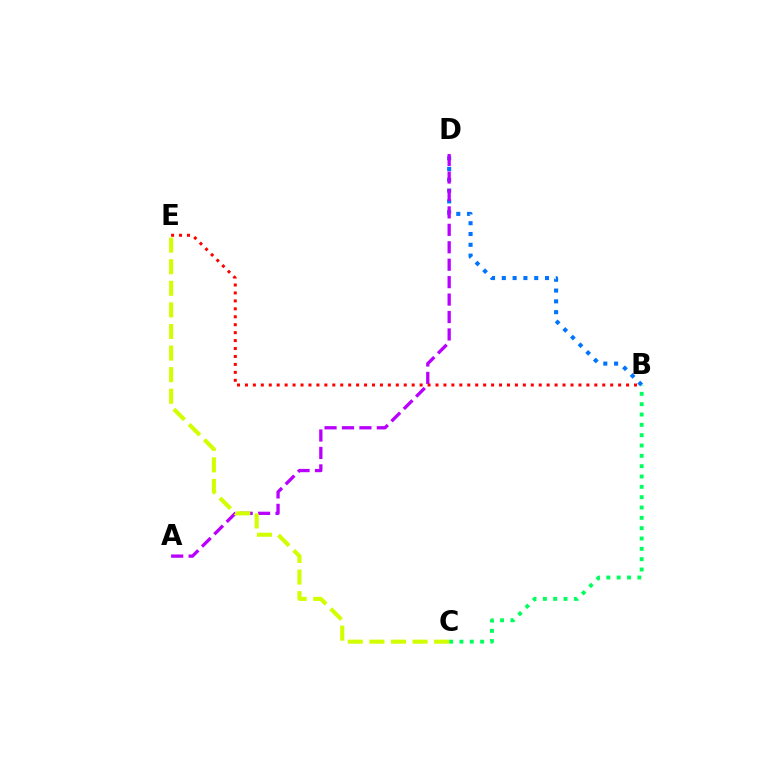{('B', 'D'): [{'color': '#0074ff', 'line_style': 'dotted', 'thickness': 2.93}], ('A', 'D'): [{'color': '#b900ff', 'line_style': 'dashed', 'thickness': 2.37}], ('B', 'C'): [{'color': '#00ff5c', 'line_style': 'dotted', 'thickness': 2.81}], ('C', 'E'): [{'color': '#d1ff00', 'line_style': 'dashed', 'thickness': 2.93}], ('B', 'E'): [{'color': '#ff0000', 'line_style': 'dotted', 'thickness': 2.16}]}